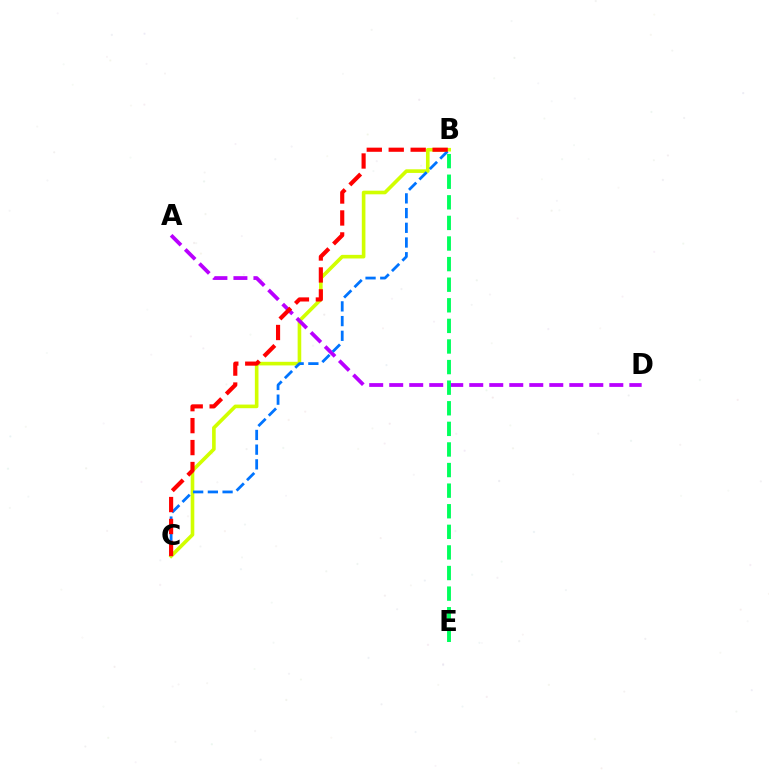{('B', 'C'): [{'color': '#d1ff00', 'line_style': 'solid', 'thickness': 2.61}, {'color': '#0074ff', 'line_style': 'dashed', 'thickness': 2.0}, {'color': '#ff0000', 'line_style': 'dashed', 'thickness': 2.98}], ('A', 'D'): [{'color': '#b900ff', 'line_style': 'dashed', 'thickness': 2.72}], ('B', 'E'): [{'color': '#00ff5c', 'line_style': 'dashed', 'thickness': 2.8}]}